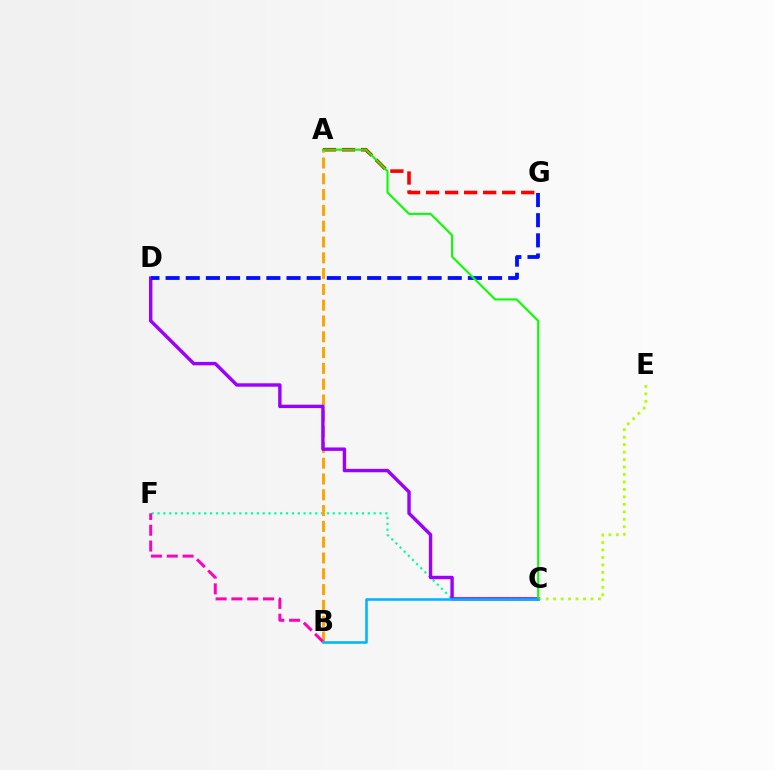{('A', 'G'): [{'color': '#ff0000', 'line_style': 'dashed', 'thickness': 2.59}], ('C', 'F'): [{'color': '#00ff9d', 'line_style': 'dotted', 'thickness': 1.59}], ('A', 'B'): [{'color': '#ffa500', 'line_style': 'dashed', 'thickness': 2.15}], ('B', 'F'): [{'color': '#ff00bd', 'line_style': 'dashed', 'thickness': 2.15}], ('C', 'D'): [{'color': '#9b00ff', 'line_style': 'solid', 'thickness': 2.46}], ('C', 'E'): [{'color': '#b3ff00', 'line_style': 'dotted', 'thickness': 2.03}], ('D', 'G'): [{'color': '#0010ff', 'line_style': 'dashed', 'thickness': 2.74}], ('A', 'C'): [{'color': '#08ff00', 'line_style': 'solid', 'thickness': 1.5}], ('B', 'C'): [{'color': '#00b5ff', 'line_style': 'solid', 'thickness': 1.84}]}